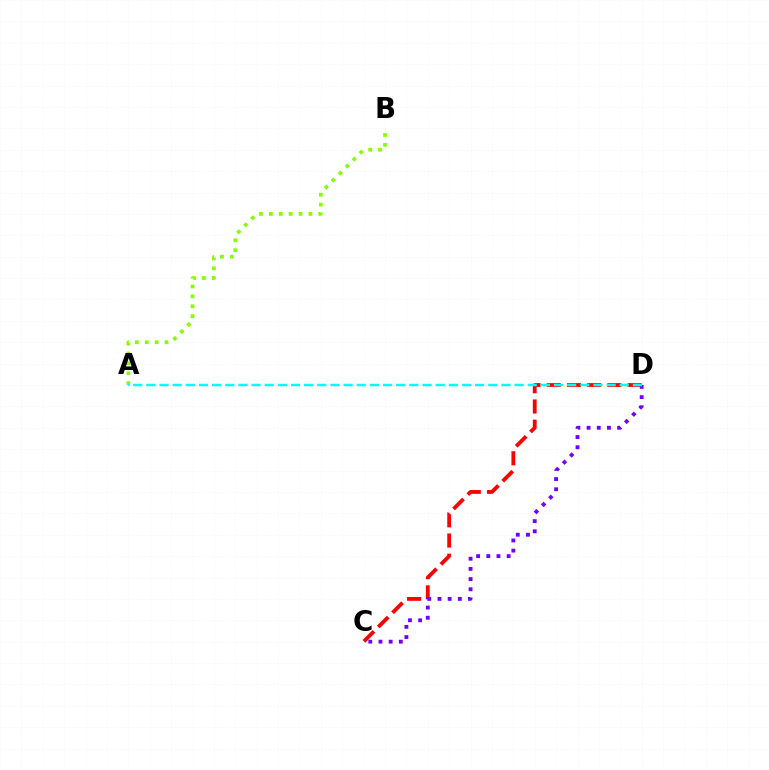{('A', 'B'): [{'color': '#84ff00', 'line_style': 'dotted', 'thickness': 2.69}], ('C', 'D'): [{'color': '#ff0000', 'line_style': 'dashed', 'thickness': 2.75}, {'color': '#7200ff', 'line_style': 'dotted', 'thickness': 2.77}], ('A', 'D'): [{'color': '#00fff6', 'line_style': 'dashed', 'thickness': 1.79}]}